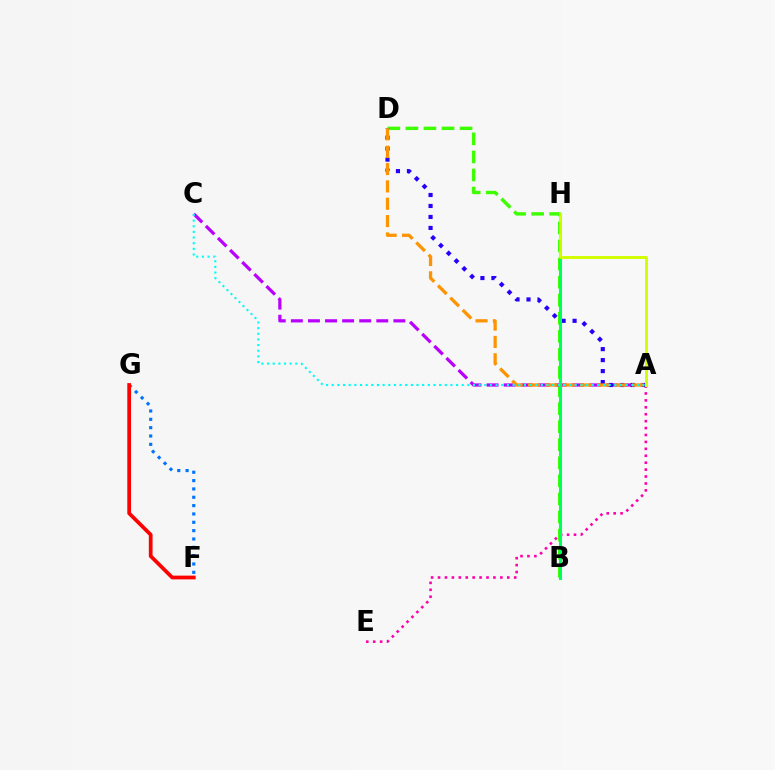{('B', 'D'): [{'color': '#3dff00', 'line_style': 'dashed', 'thickness': 2.45}], ('A', 'C'): [{'color': '#b900ff', 'line_style': 'dashed', 'thickness': 2.32}, {'color': '#00fff6', 'line_style': 'dotted', 'thickness': 1.54}], ('A', 'E'): [{'color': '#ff00ac', 'line_style': 'dotted', 'thickness': 1.88}], ('A', 'D'): [{'color': '#2500ff', 'line_style': 'dotted', 'thickness': 2.98}, {'color': '#ff9400', 'line_style': 'dashed', 'thickness': 2.36}], ('B', 'H'): [{'color': '#00ff5c', 'line_style': 'solid', 'thickness': 2.2}], ('F', 'G'): [{'color': '#0074ff', 'line_style': 'dotted', 'thickness': 2.27}, {'color': '#ff0000', 'line_style': 'solid', 'thickness': 2.69}], ('A', 'H'): [{'color': '#d1ff00', 'line_style': 'solid', 'thickness': 2.11}]}